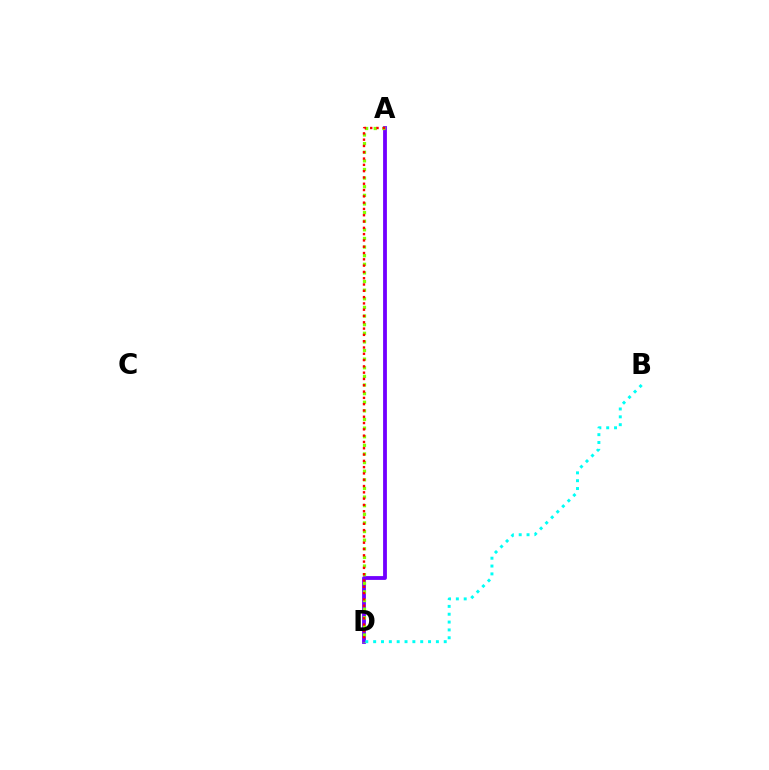{('A', 'D'): [{'color': '#7200ff', 'line_style': 'solid', 'thickness': 2.75}, {'color': '#84ff00', 'line_style': 'dotted', 'thickness': 2.34}, {'color': '#ff0000', 'line_style': 'dotted', 'thickness': 1.71}], ('B', 'D'): [{'color': '#00fff6', 'line_style': 'dotted', 'thickness': 2.13}]}